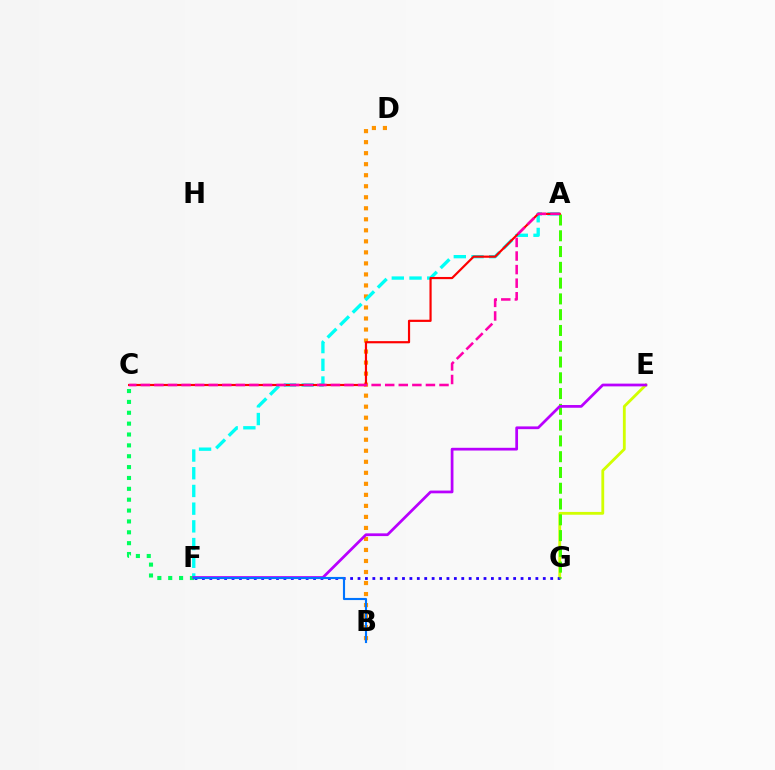{('B', 'D'): [{'color': '#ff9400', 'line_style': 'dotted', 'thickness': 2.99}], ('E', 'G'): [{'color': '#d1ff00', 'line_style': 'solid', 'thickness': 2.03}], ('F', 'G'): [{'color': '#2500ff', 'line_style': 'dotted', 'thickness': 2.01}], ('A', 'F'): [{'color': '#00fff6', 'line_style': 'dashed', 'thickness': 2.41}], ('A', 'G'): [{'color': '#3dff00', 'line_style': 'dashed', 'thickness': 2.14}], ('C', 'F'): [{'color': '#00ff5c', 'line_style': 'dotted', 'thickness': 2.95}], ('E', 'F'): [{'color': '#b900ff', 'line_style': 'solid', 'thickness': 1.97}], ('A', 'C'): [{'color': '#ff0000', 'line_style': 'solid', 'thickness': 1.57}, {'color': '#ff00ac', 'line_style': 'dashed', 'thickness': 1.84}], ('B', 'F'): [{'color': '#0074ff', 'line_style': 'solid', 'thickness': 1.53}]}